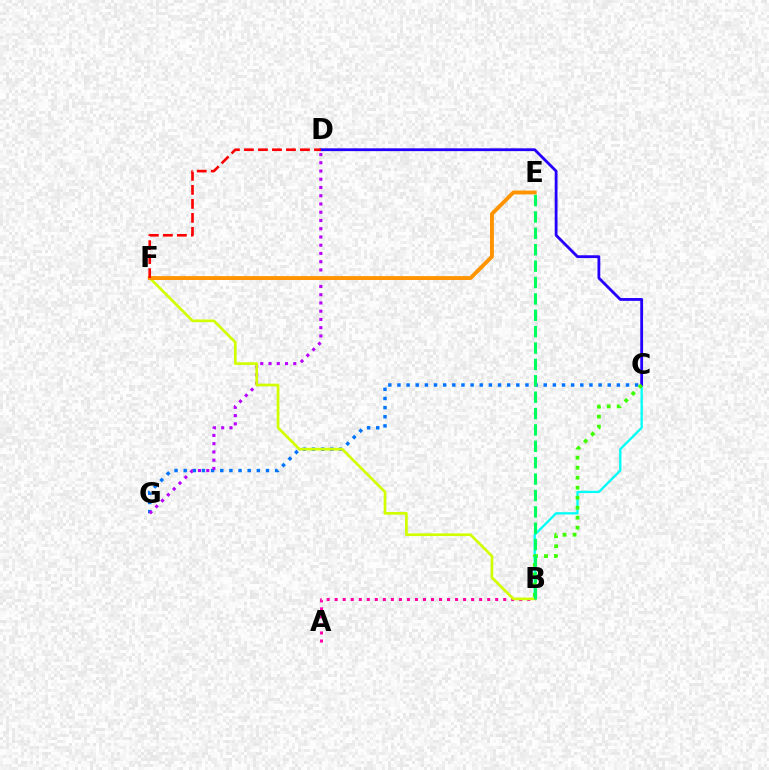{('C', 'G'): [{'color': '#0074ff', 'line_style': 'dotted', 'thickness': 2.48}], ('D', 'G'): [{'color': '#b900ff', 'line_style': 'dotted', 'thickness': 2.24}], ('B', 'C'): [{'color': '#00fff6', 'line_style': 'solid', 'thickness': 1.68}, {'color': '#3dff00', 'line_style': 'dotted', 'thickness': 2.72}], ('A', 'B'): [{'color': '#ff00ac', 'line_style': 'dotted', 'thickness': 2.18}], ('B', 'F'): [{'color': '#d1ff00', 'line_style': 'solid', 'thickness': 1.94}], ('C', 'D'): [{'color': '#2500ff', 'line_style': 'solid', 'thickness': 2.02}], ('E', 'F'): [{'color': '#ff9400', 'line_style': 'solid', 'thickness': 2.79}], ('D', 'F'): [{'color': '#ff0000', 'line_style': 'dashed', 'thickness': 1.9}], ('B', 'E'): [{'color': '#00ff5c', 'line_style': 'dashed', 'thickness': 2.23}]}